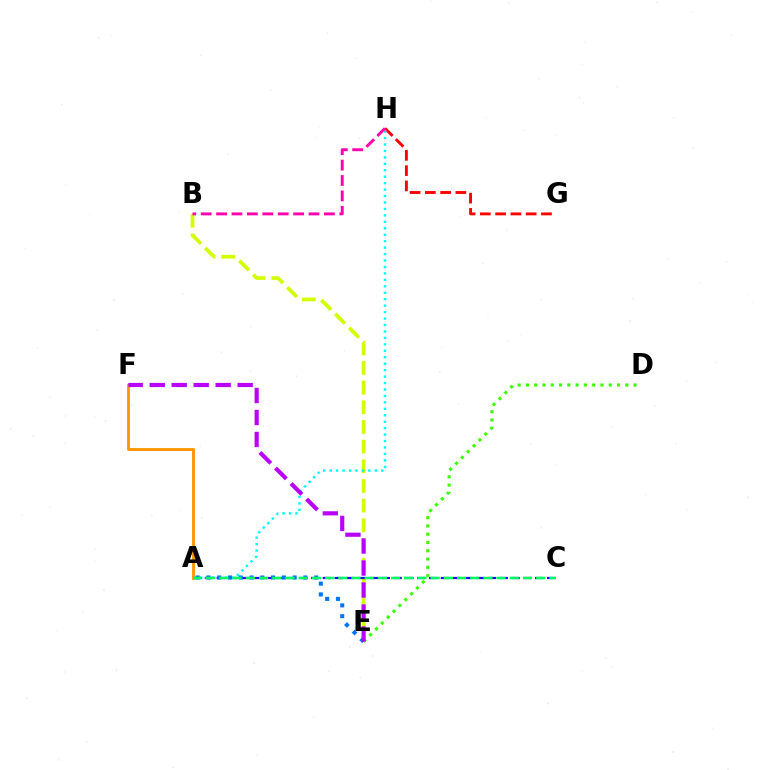{('B', 'E'): [{'color': '#d1ff00', 'line_style': 'dashed', 'thickness': 2.67}], ('G', 'H'): [{'color': '#ff0000', 'line_style': 'dashed', 'thickness': 2.08}], ('A', 'C'): [{'color': '#2500ff', 'line_style': 'dashed', 'thickness': 1.6}, {'color': '#00ff5c', 'line_style': 'dashed', 'thickness': 1.79}], ('A', 'H'): [{'color': '#00fff6', 'line_style': 'dotted', 'thickness': 1.75}], ('D', 'E'): [{'color': '#3dff00', 'line_style': 'dotted', 'thickness': 2.25}], ('A', 'E'): [{'color': '#0074ff', 'line_style': 'dotted', 'thickness': 2.93}], ('A', 'F'): [{'color': '#ff9400', 'line_style': 'solid', 'thickness': 2.04}], ('E', 'F'): [{'color': '#b900ff', 'line_style': 'dashed', 'thickness': 2.99}], ('B', 'H'): [{'color': '#ff00ac', 'line_style': 'dashed', 'thickness': 2.09}]}